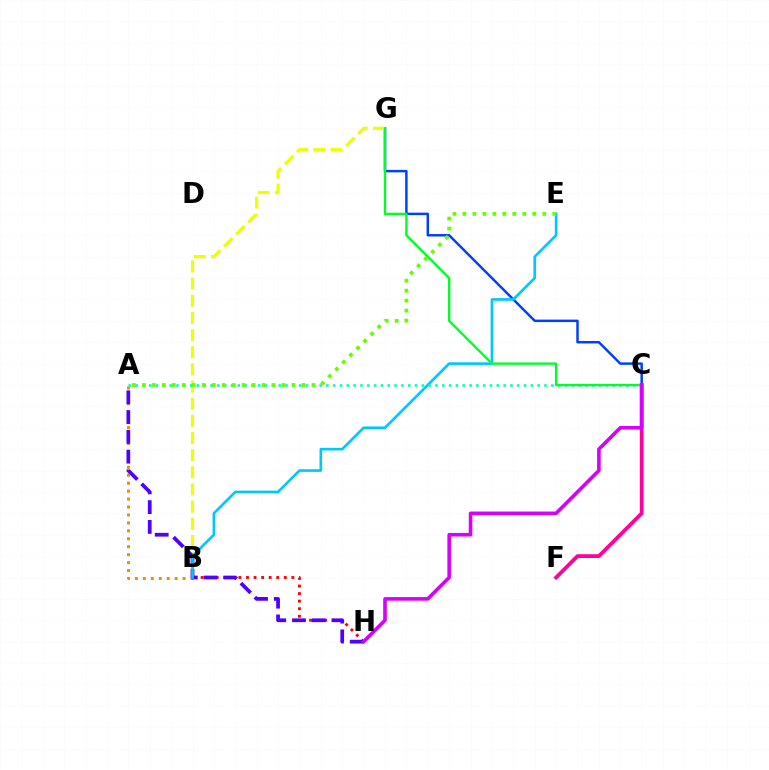{('C', 'G'): [{'color': '#003fff', 'line_style': 'solid', 'thickness': 1.77}, {'color': '#00ff27', 'line_style': 'solid', 'thickness': 1.69}], ('B', 'H'): [{'color': '#ff0000', 'line_style': 'dotted', 'thickness': 2.05}], ('C', 'F'): [{'color': '#ff00a0', 'line_style': 'solid', 'thickness': 2.72}], ('B', 'G'): [{'color': '#eeff00', 'line_style': 'dashed', 'thickness': 2.33}], ('A', 'B'): [{'color': '#ff8800', 'line_style': 'dotted', 'thickness': 2.16}], ('A', 'H'): [{'color': '#4f00ff', 'line_style': 'dashed', 'thickness': 2.69}], ('B', 'E'): [{'color': '#00c7ff', 'line_style': 'solid', 'thickness': 1.9}], ('A', 'C'): [{'color': '#00ffaf', 'line_style': 'dotted', 'thickness': 1.85}], ('C', 'H'): [{'color': '#d600ff', 'line_style': 'solid', 'thickness': 2.59}], ('A', 'E'): [{'color': '#66ff00', 'line_style': 'dotted', 'thickness': 2.71}]}